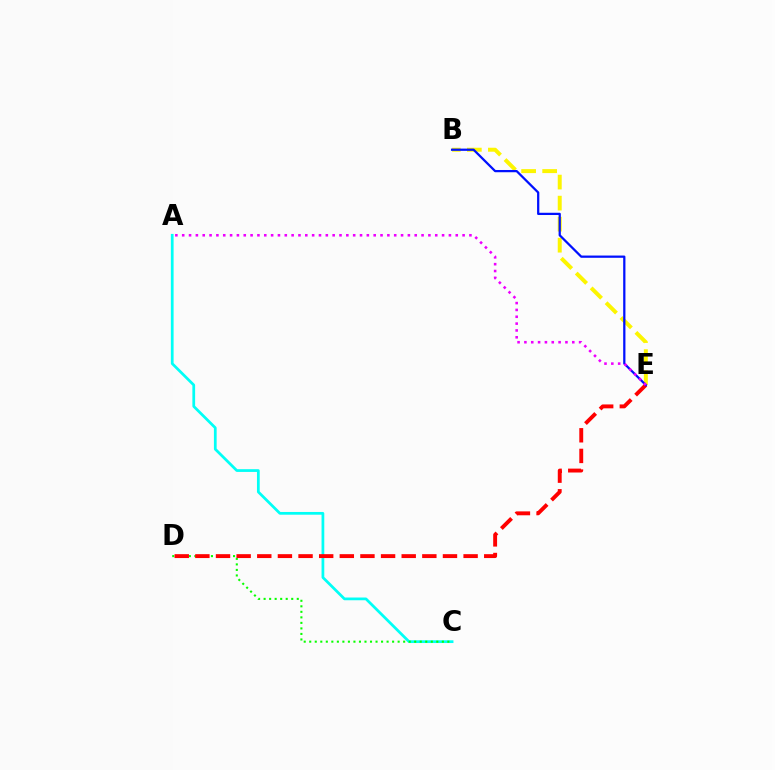{('B', 'E'): [{'color': '#fcf500', 'line_style': 'dashed', 'thickness': 2.86}, {'color': '#0010ff', 'line_style': 'solid', 'thickness': 1.62}], ('A', 'C'): [{'color': '#00fff6', 'line_style': 'solid', 'thickness': 1.97}], ('C', 'D'): [{'color': '#08ff00', 'line_style': 'dotted', 'thickness': 1.5}], ('D', 'E'): [{'color': '#ff0000', 'line_style': 'dashed', 'thickness': 2.8}], ('A', 'E'): [{'color': '#ee00ff', 'line_style': 'dotted', 'thickness': 1.86}]}